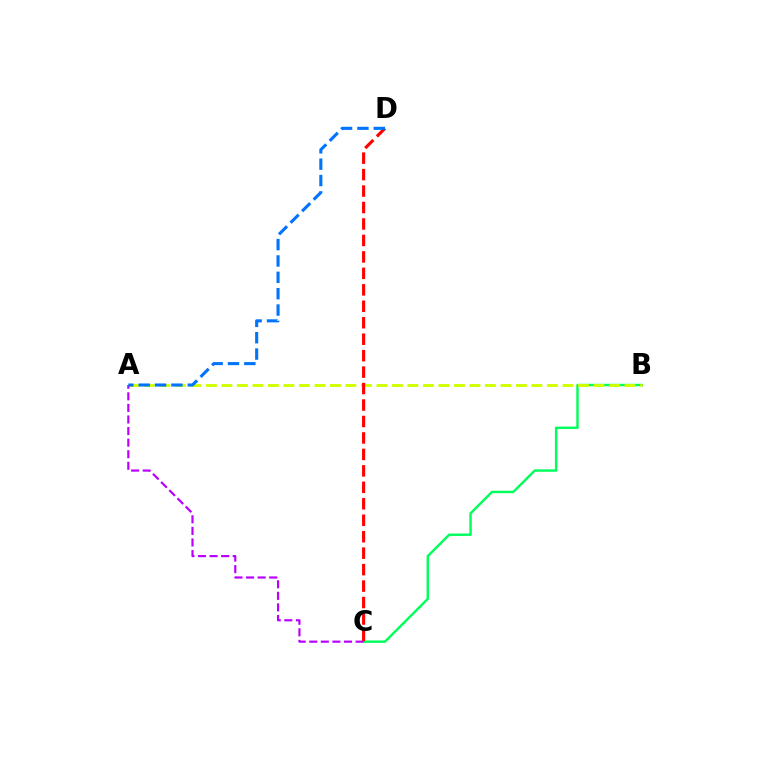{('B', 'C'): [{'color': '#00ff5c', 'line_style': 'solid', 'thickness': 1.75}], ('A', 'B'): [{'color': '#d1ff00', 'line_style': 'dashed', 'thickness': 2.11}], ('A', 'C'): [{'color': '#b900ff', 'line_style': 'dashed', 'thickness': 1.57}], ('C', 'D'): [{'color': '#ff0000', 'line_style': 'dashed', 'thickness': 2.24}], ('A', 'D'): [{'color': '#0074ff', 'line_style': 'dashed', 'thickness': 2.22}]}